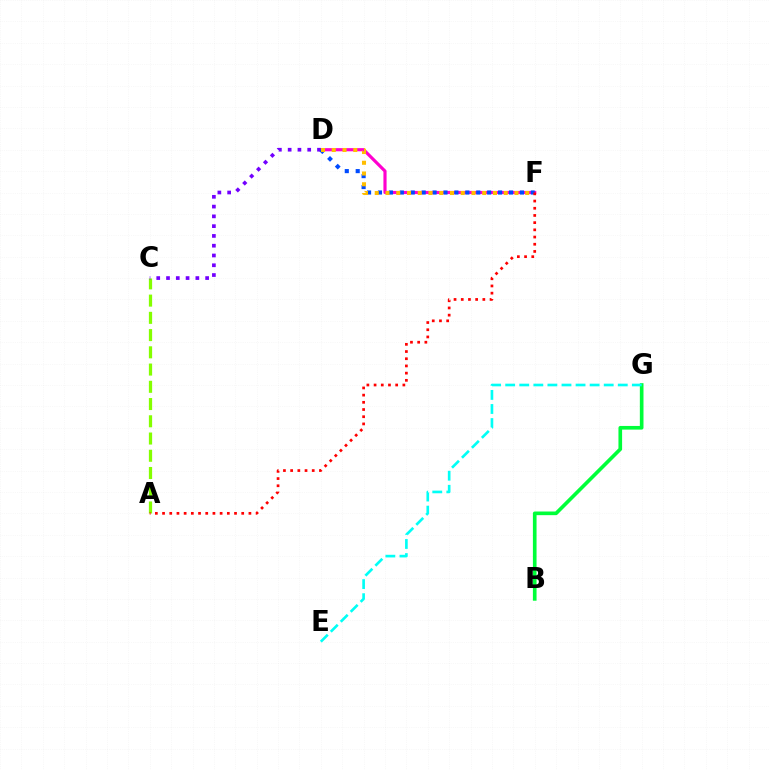{('A', 'C'): [{'color': '#84ff00', 'line_style': 'dashed', 'thickness': 2.34}], ('D', 'F'): [{'color': '#ff00cf', 'line_style': 'solid', 'thickness': 2.27}, {'color': '#004bff', 'line_style': 'dotted', 'thickness': 2.97}, {'color': '#ffbd00', 'line_style': 'dotted', 'thickness': 2.92}], ('B', 'G'): [{'color': '#00ff39', 'line_style': 'solid', 'thickness': 2.63}], ('C', 'D'): [{'color': '#7200ff', 'line_style': 'dotted', 'thickness': 2.66}], ('E', 'G'): [{'color': '#00fff6', 'line_style': 'dashed', 'thickness': 1.91}], ('A', 'F'): [{'color': '#ff0000', 'line_style': 'dotted', 'thickness': 1.96}]}